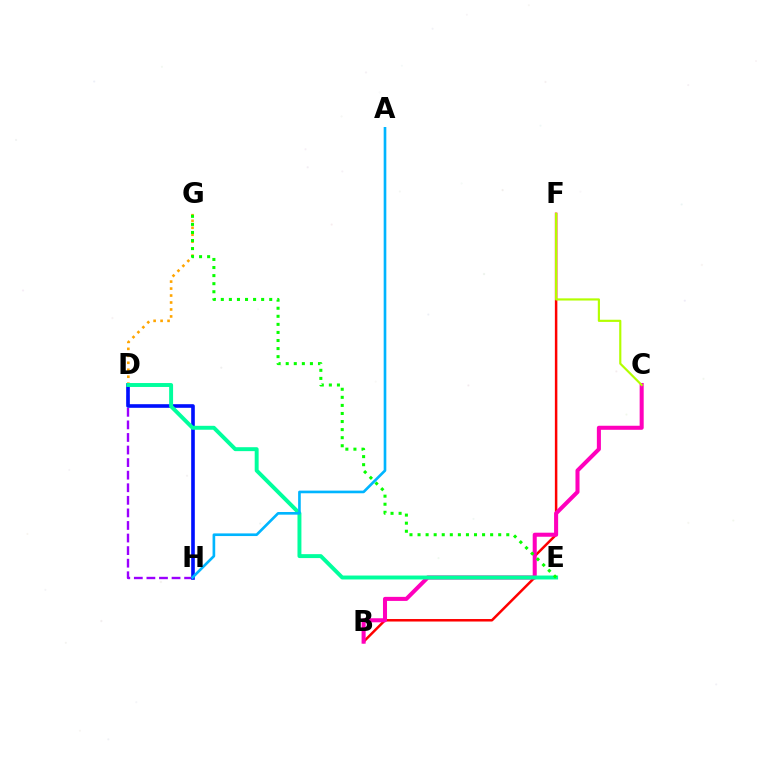{('D', 'G'): [{'color': '#ffa500', 'line_style': 'dotted', 'thickness': 1.89}], ('D', 'H'): [{'color': '#9b00ff', 'line_style': 'dashed', 'thickness': 1.71}, {'color': '#0010ff', 'line_style': 'solid', 'thickness': 2.61}], ('B', 'F'): [{'color': '#ff0000', 'line_style': 'solid', 'thickness': 1.8}], ('B', 'C'): [{'color': '#ff00bd', 'line_style': 'solid', 'thickness': 2.91}], ('D', 'E'): [{'color': '#00ff9d', 'line_style': 'solid', 'thickness': 2.83}], ('E', 'G'): [{'color': '#08ff00', 'line_style': 'dotted', 'thickness': 2.19}], ('A', 'H'): [{'color': '#00b5ff', 'line_style': 'solid', 'thickness': 1.91}], ('C', 'F'): [{'color': '#b3ff00', 'line_style': 'solid', 'thickness': 1.56}]}